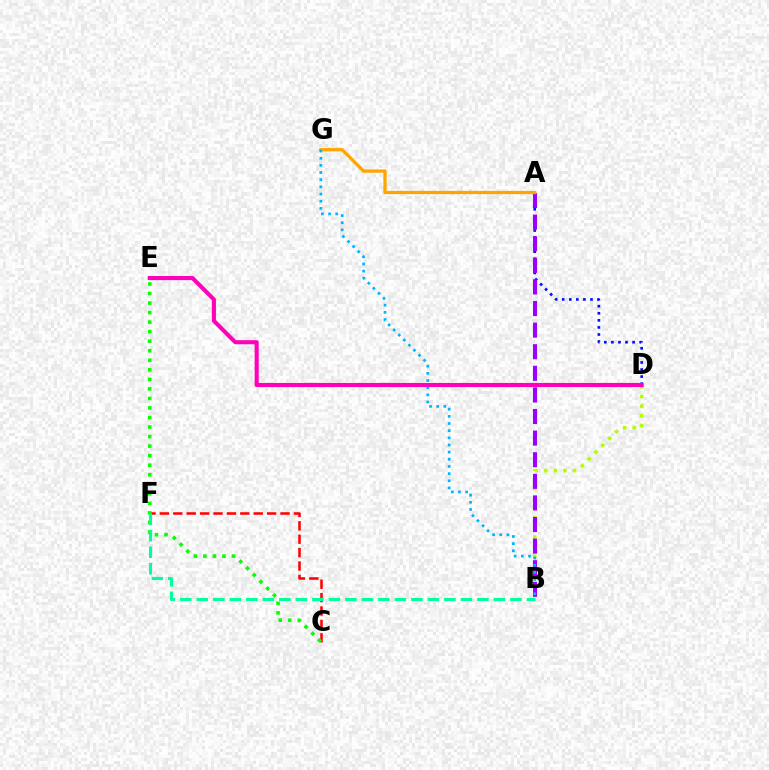{('A', 'D'): [{'color': '#0010ff', 'line_style': 'dotted', 'thickness': 1.92}], ('C', 'F'): [{'color': '#ff0000', 'line_style': 'dashed', 'thickness': 1.82}], ('B', 'D'): [{'color': '#b3ff00', 'line_style': 'dotted', 'thickness': 2.63}], ('A', 'B'): [{'color': '#9b00ff', 'line_style': 'dashed', 'thickness': 2.93}], ('A', 'G'): [{'color': '#ffa500', 'line_style': 'solid', 'thickness': 2.36}], ('B', 'G'): [{'color': '#00b5ff', 'line_style': 'dotted', 'thickness': 1.94}], ('C', 'E'): [{'color': '#08ff00', 'line_style': 'dotted', 'thickness': 2.59}], ('D', 'E'): [{'color': '#ff00bd', 'line_style': 'solid', 'thickness': 2.95}], ('B', 'F'): [{'color': '#00ff9d', 'line_style': 'dashed', 'thickness': 2.24}]}